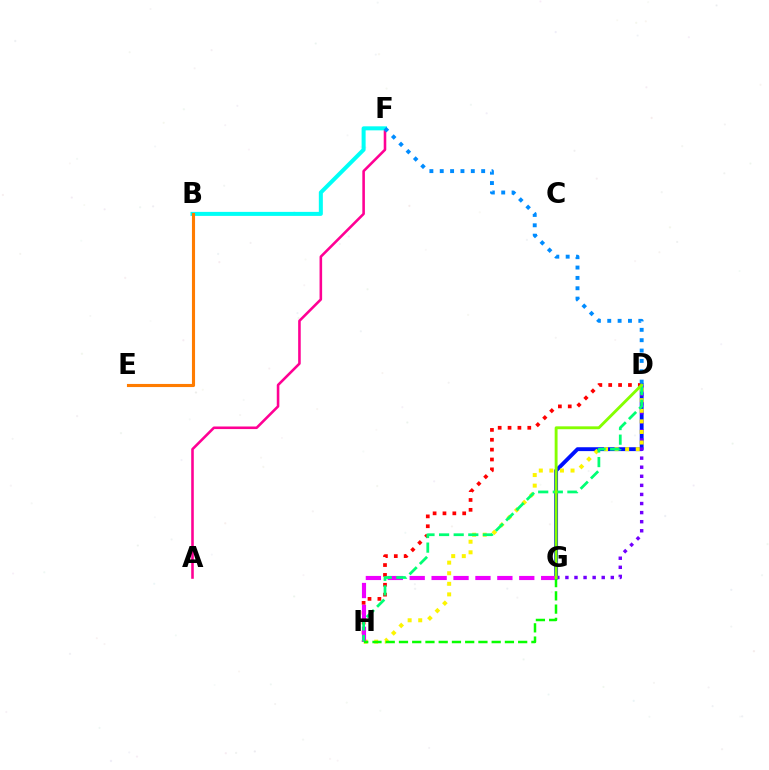{('D', 'G'): [{'color': '#0010ff', 'line_style': 'solid', 'thickness': 2.78}, {'color': '#7200ff', 'line_style': 'dotted', 'thickness': 2.47}, {'color': '#84ff00', 'line_style': 'solid', 'thickness': 2.07}], ('D', 'H'): [{'color': '#fcf500', 'line_style': 'dotted', 'thickness': 2.87}, {'color': '#ff0000', 'line_style': 'dotted', 'thickness': 2.68}, {'color': '#00ff74', 'line_style': 'dashed', 'thickness': 1.98}], ('A', 'F'): [{'color': '#ff0094', 'line_style': 'solid', 'thickness': 1.86}], ('G', 'H'): [{'color': '#ee00ff', 'line_style': 'dashed', 'thickness': 2.98}, {'color': '#08ff00', 'line_style': 'dashed', 'thickness': 1.8}], ('B', 'F'): [{'color': '#00fff6', 'line_style': 'solid', 'thickness': 2.9}], ('B', 'E'): [{'color': '#ff7c00', 'line_style': 'solid', 'thickness': 2.24}], ('D', 'F'): [{'color': '#008cff', 'line_style': 'dotted', 'thickness': 2.81}]}